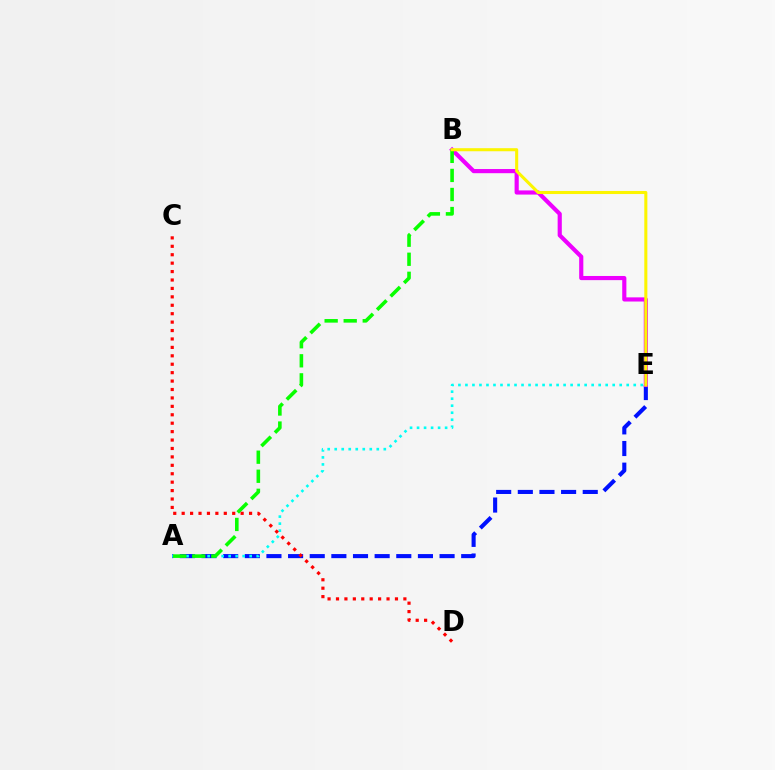{('A', 'E'): [{'color': '#0010ff', 'line_style': 'dashed', 'thickness': 2.94}, {'color': '#00fff6', 'line_style': 'dotted', 'thickness': 1.91}], ('B', 'E'): [{'color': '#ee00ff', 'line_style': 'solid', 'thickness': 2.99}, {'color': '#fcf500', 'line_style': 'solid', 'thickness': 2.21}], ('A', 'B'): [{'color': '#08ff00', 'line_style': 'dashed', 'thickness': 2.59}], ('C', 'D'): [{'color': '#ff0000', 'line_style': 'dotted', 'thickness': 2.29}]}